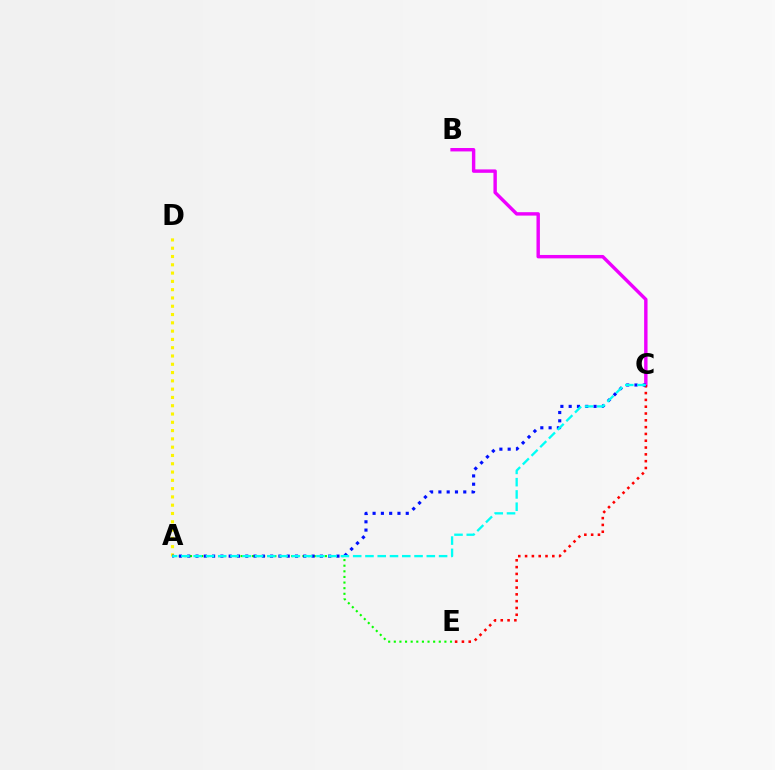{('A', 'D'): [{'color': '#fcf500', 'line_style': 'dotted', 'thickness': 2.25}], ('A', 'E'): [{'color': '#08ff00', 'line_style': 'dotted', 'thickness': 1.53}], ('B', 'C'): [{'color': '#ee00ff', 'line_style': 'solid', 'thickness': 2.46}], ('C', 'E'): [{'color': '#ff0000', 'line_style': 'dotted', 'thickness': 1.85}], ('A', 'C'): [{'color': '#0010ff', 'line_style': 'dotted', 'thickness': 2.25}, {'color': '#00fff6', 'line_style': 'dashed', 'thickness': 1.67}]}